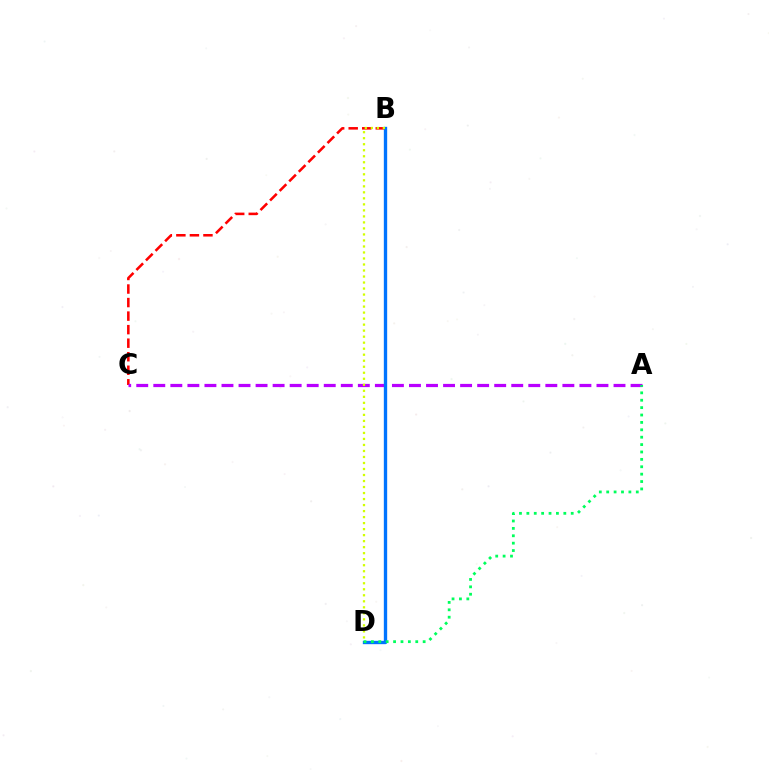{('B', 'C'): [{'color': '#ff0000', 'line_style': 'dashed', 'thickness': 1.84}], ('A', 'C'): [{'color': '#b900ff', 'line_style': 'dashed', 'thickness': 2.32}], ('B', 'D'): [{'color': '#0074ff', 'line_style': 'solid', 'thickness': 2.41}, {'color': '#d1ff00', 'line_style': 'dotted', 'thickness': 1.63}], ('A', 'D'): [{'color': '#00ff5c', 'line_style': 'dotted', 'thickness': 2.01}]}